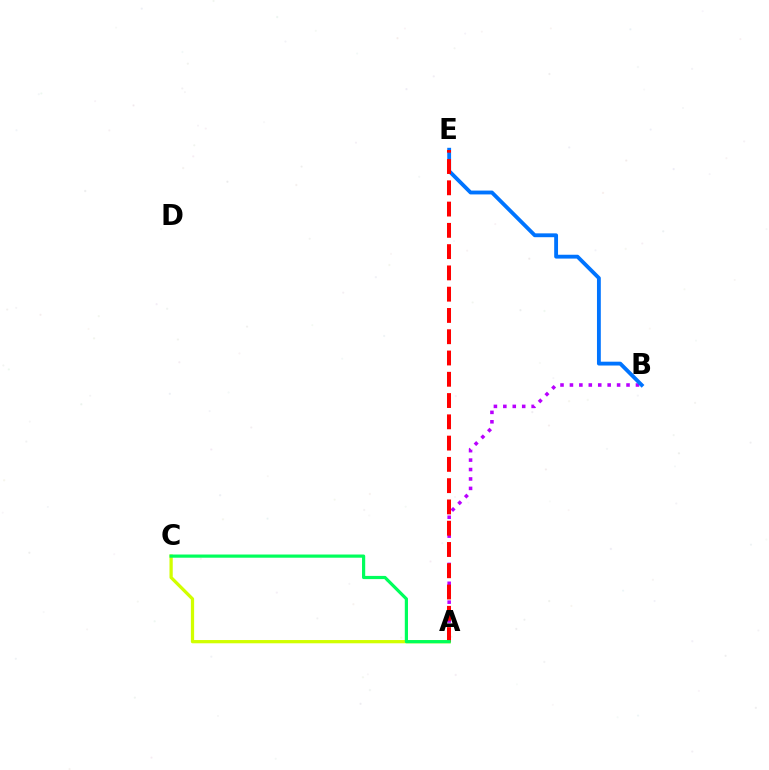{('A', 'B'): [{'color': '#b900ff', 'line_style': 'dotted', 'thickness': 2.56}], ('A', 'C'): [{'color': '#d1ff00', 'line_style': 'solid', 'thickness': 2.34}, {'color': '#00ff5c', 'line_style': 'solid', 'thickness': 2.3}], ('B', 'E'): [{'color': '#0074ff', 'line_style': 'solid', 'thickness': 2.77}], ('A', 'E'): [{'color': '#ff0000', 'line_style': 'dashed', 'thickness': 2.89}]}